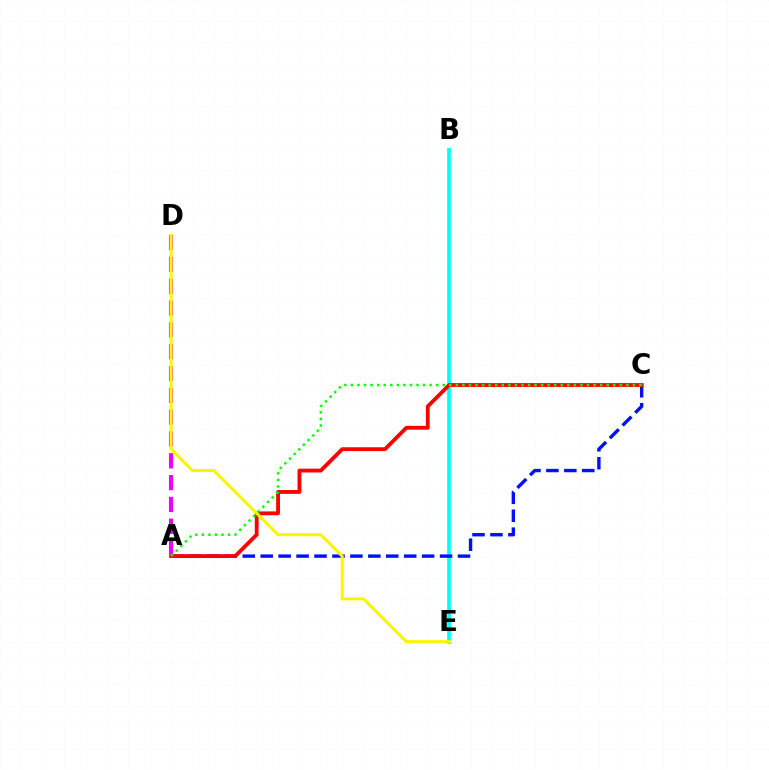{('B', 'E'): [{'color': '#00fff6', 'line_style': 'solid', 'thickness': 2.67}], ('A', 'C'): [{'color': '#0010ff', 'line_style': 'dashed', 'thickness': 2.44}, {'color': '#ff0000', 'line_style': 'solid', 'thickness': 2.76}, {'color': '#08ff00', 'line_style': 'dotted', 'thickness': 1.78}], ('A', 'D'): [{'color': '#ee00ff', 'line_style': 'dashed', 'thickness': 2.96}], ('D', 'E'): [{'color': '#fcf500', 'line_style': 'solid', 'thickness': 2.18}]}